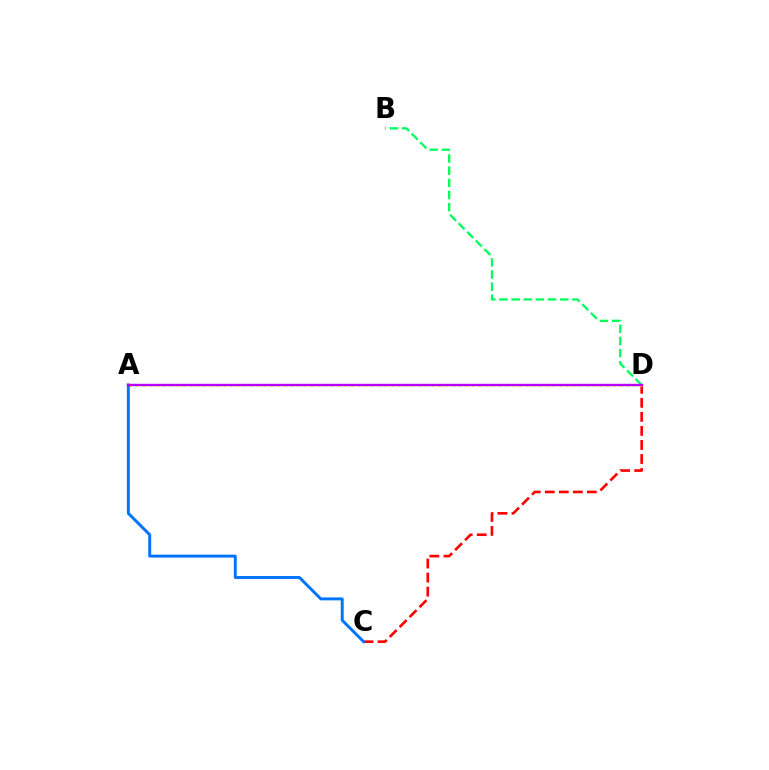{('C', 'D'): [{'color': '#ff0000', 'line_style': 'dashed', 'thickness': 1.91}], ('A', 'D'): [{'color': '#d1ff00', 'line_style': 'dotted', 'thickness': 1.83}, {'color': '#b900ff', 'line_style': 'solid', 'thickness': 1.73}], ('A', 'C'): [{'color': '#0074ff', 'line_style': 'solid', 'thickness': 2.11}], ('B', 'D'): [{'color': '#00ff5c', 'line_style': 'dashed', 'thickness': 1.65}]}